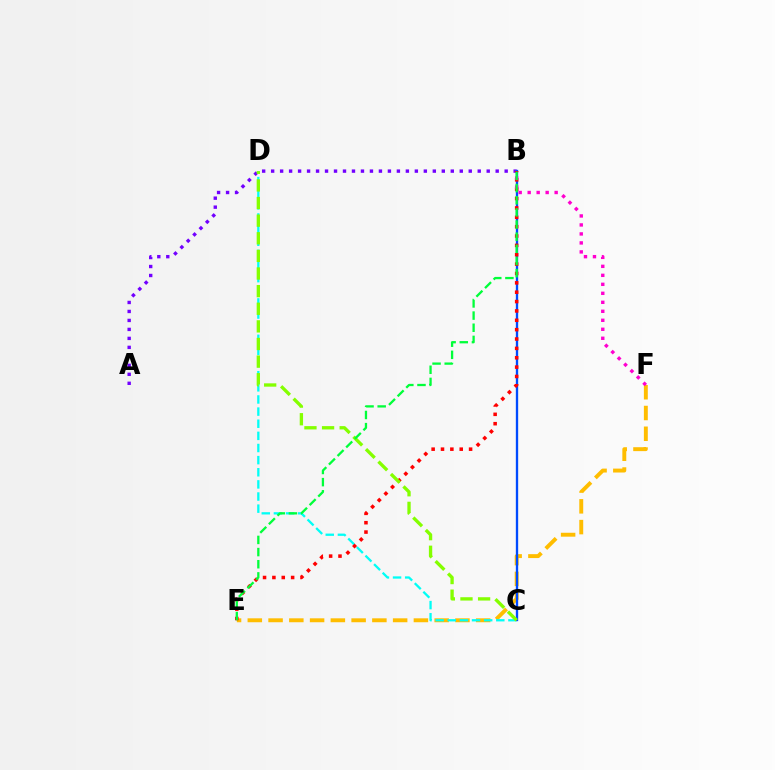{('A', 'B'): [{'color': '#7200ff', 'line_style': 'dotted', 'thickness': 2.44}], ('E', 'F'): [{'color': '#ffbd00', 'line_style': 'dashed', 'thickness': 2.82}], ('C', 'D'): [{'color': '#00fff6', 'line_style': 'dashed', 'thickness': 1.65}, {'color': '#84ff00', 'line_style': 'dashed', 'thickness': 2.39}], ('B', 'C'): [{'color': '#004bff', 'line_style': 'solid', 'thickness': 1.68}], ('B', 'E'): [{'color': '#ff0000', 'line_style': 'dotted', 'thickness': 2.54}, {'color': '#00ff39', 'line_style': 'dashed', 'thickness': 1.65}], ('B', 'F'): [{'color': '#ff00cf', 'line_style': 'dotted', 'thickness': 2.44}]}